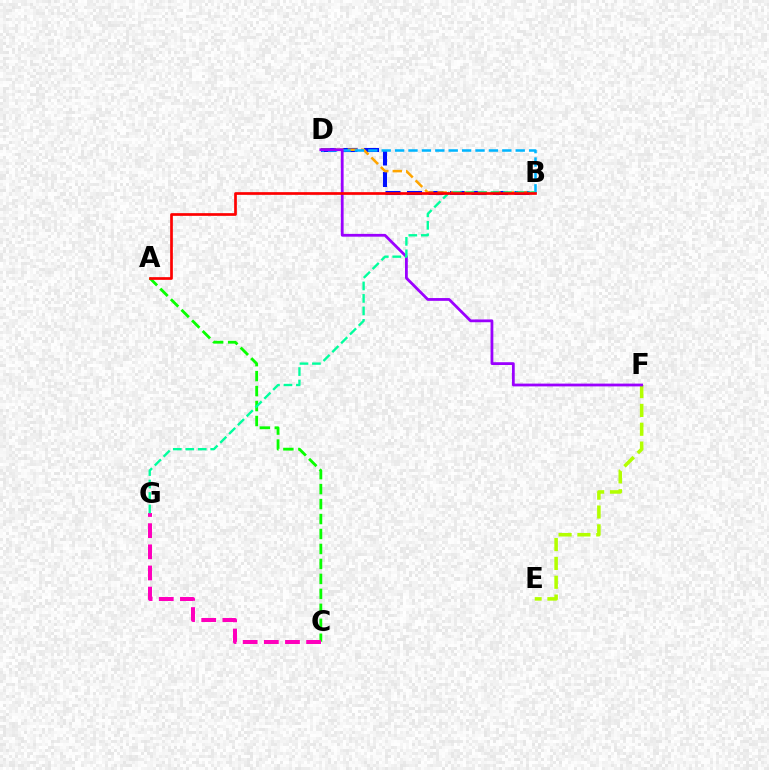{('B', 'D'): [{'color': '#0010ff', 'line_style': 'dashed', 'thickness': 2.92}, {'color': '#ffa500', 'line_style': 'dashed', 'thickness': 1.83}, {'color': '#00b5ff', 'line_style': 'dashed', 'thickness': 1.82}], ('A', 'C'): [{'color': '#08ff00', 'line_style': 'dashed', 'thickness': 2.03}], ('C', 'G'): [{'color': '#ff00bd', 'line_style': 'dashed', 'thickness': 2.87}], ('E', 'F'): [{'color': '#b3ff00', 'line_style': 'dashed', 'thickness': 2.56}], ('D', 'F'): [{'color': '#9b00ff', 'line_style': 'solid', 'thickness': 2.01}], ('B', 'G'): [{'color': '#00ff9d', 'line_style': 'dashed', 'thickness': 1.69}], ('A', 'B'): [{'color': '#ff0000', 'line_style': 'solid', 'thickness': 1.95}]}